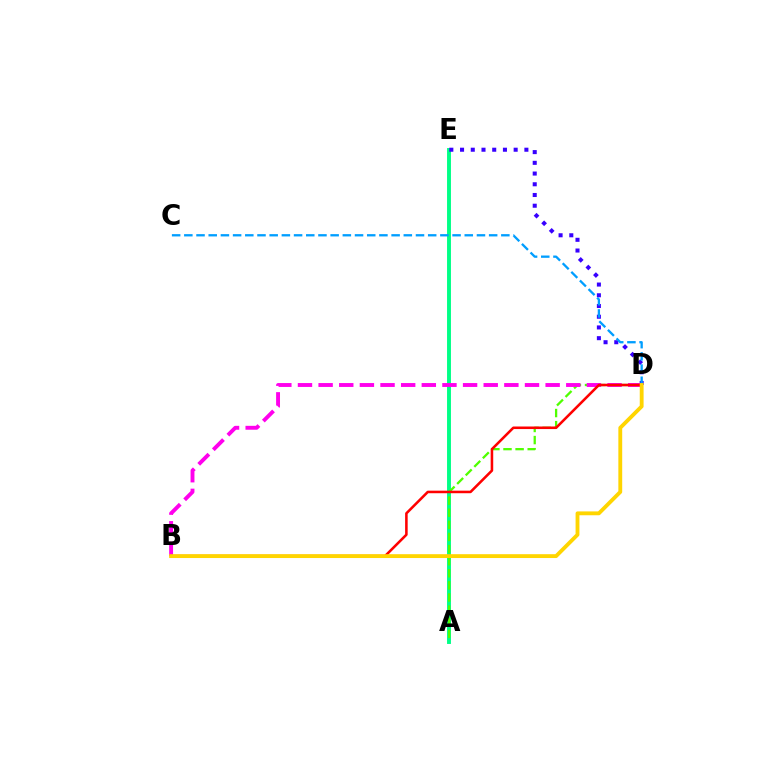{('A', 'E'): [{'color': '#00ff86', 'line_style': 'solid', 'thickness': 2.81}], ('D', 'E'): [{'color': '#3700ff', 'line_style': 'dotted', 'thickness': 2.91}], ('A', 'D'): [{'color': '#4fff00', 'line_style': 'dashed', 'thickness': 1.64}], ('B', 'D'): [{'color': '#ff00ed', 'line_style': 'dashed', 'thickness': 2.8}, {'color': '#ff0000', 'line_style': 'solid', 'thickness': 1.84}, {'color': '#ffd500', 'line_style': 'solid', 'thickness': 2.77}], ('C', 'D'): [{'color': '#009eff', 'line_style': 'dashed', 'thickness': 1.66}]}